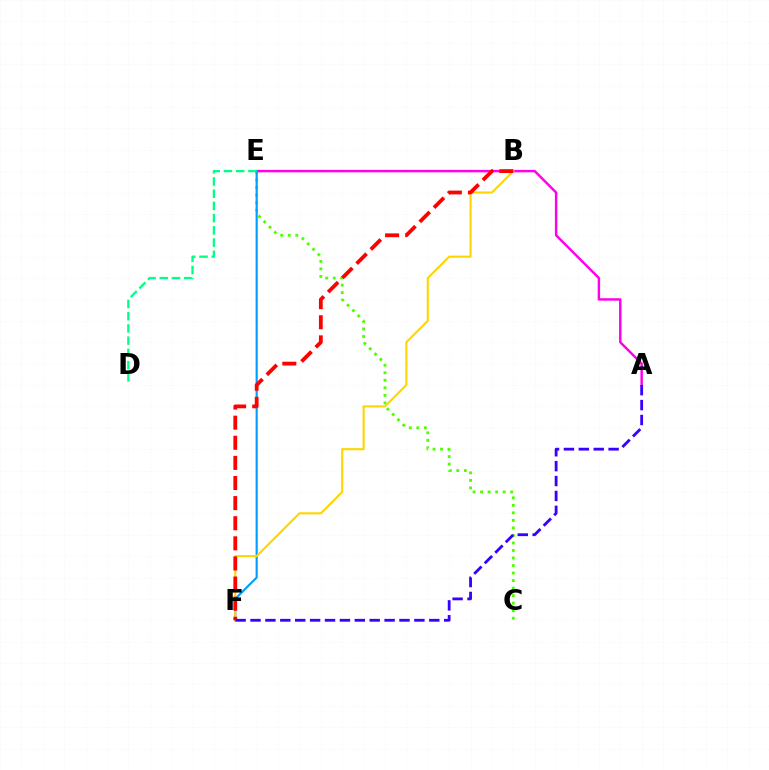{('C', 'E'): [{'color': '#4fff00', 'line_style': 'dotted', 'thickness': 2.04}], ('A', 'E'): [{'color': '#ff00ed', 'line_style': 'solid', 'thickness': 1.76}], ('E', 'F'): [{'color': '#009eff', 'line_style': 'solid', 'thickness': 1.55}], ('B', 'F'): [{'color': '#ffd500', 'line_style': 'solid', 'thickness': 1.51}, {'color': '#ff0000', 'line_style': 'dashed', 'thickness': 2.73}], ('A', 'F'): [{'color': '#3700ff', 'line_style': 'dashed', 'thickness': 2.02}], ('D', 'E'): [{'color': '#00ff86', 'line_style': 'dashed', 'thickness': 1.66}]}